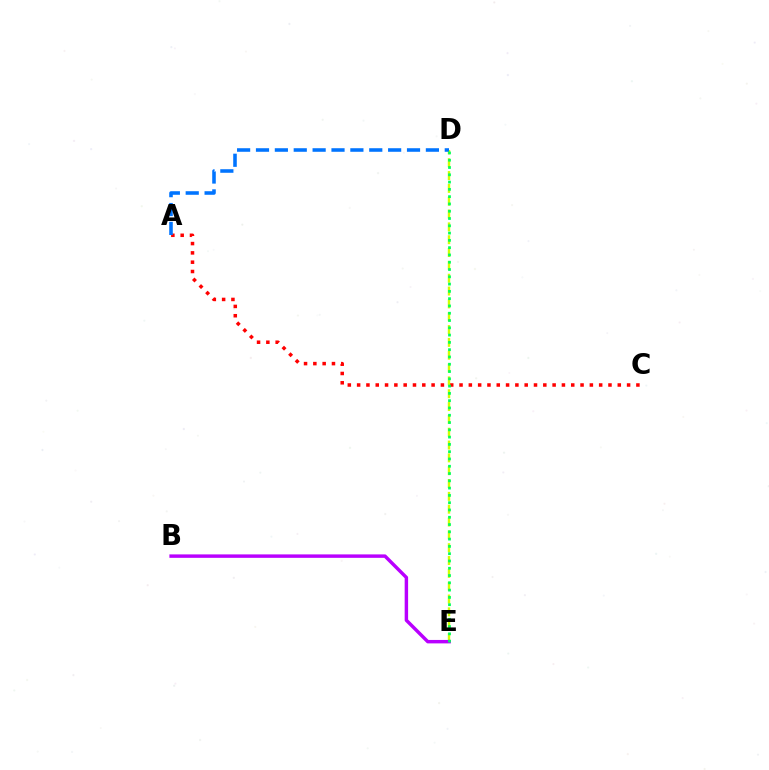{('A', 'C'): [{'color': '#ff0000', 'line_style': 'dotted', 'thickness': 2.53}], ('D', 'E'): [{'color': '#d1ff00', 'line_style': 'dashed', 'thickness': 1.74}, {'color': '#00ff5c', 'line_style': 'dotted', 'thickness': 1.98}], ('B', 'E'): [{'color': '#b900ff', 'line_style': 'solid', 'thickness': 2.48}], ('A', 'D'): [{'color': '#0074ff', 'line_style': 'dashed', 'thickness': 2.56}]}